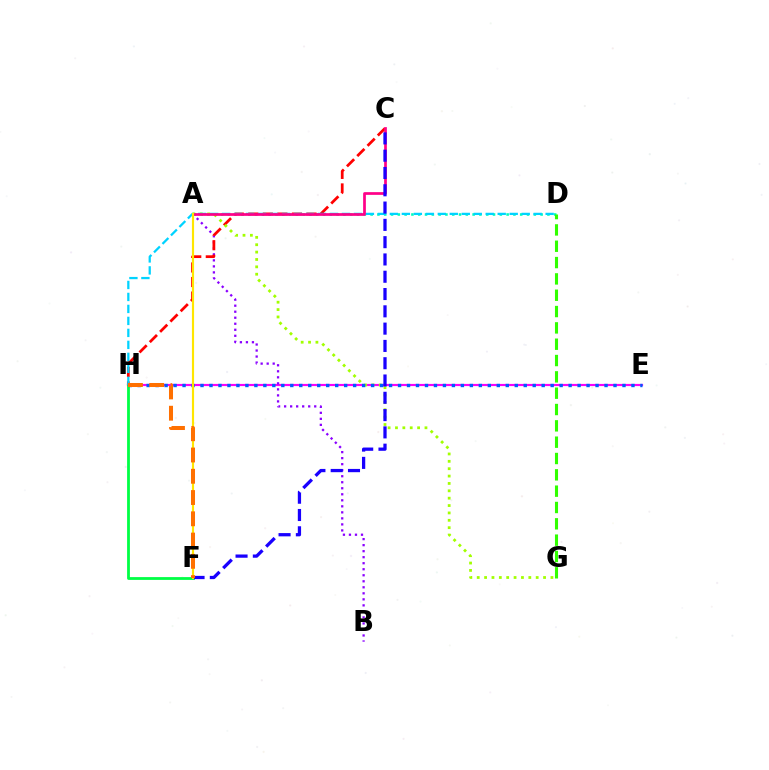{('E', 'H'): [{'color': '#fa00f9', 'line_style': 'solid', 'thickness': 1.57}, {'color': '#005dff', 'line_style': 'dotted', 'thickness': 2.44}], ('A', 'B'): [{'color': '#8a00ff', 'line_style': 'dotted', 'thickness': 1.64}], ('F', 'H'): [{'color': '#00ff45', 'line_style': 'solid', 'thickness': 2.01}, {'color': '#ff7000', 'line_style': 'dashed', 'thickness': 2.89}], ('A', 'D'): [{'color': '#00ffbb', 'line_style': 'dotted', 'thickness': 1.85}], ('C', 'H'): [{'color': '#ff0000', 'line_style': 'dashed', 'thickness': 1.98}], ('A', 'G'): [{'color': '#a2ff00', 'line_style': 'dotted', 'thickness': 2.0}], ('D', 'H'): [{'color': '#00d3ff', 'line_style': 'dashed', 'thickness': 1.63}], ('A', 'C'): [{'color': '#ff0088', 'line_style': 'solid', 'thickness': 1.96}], ('C', 'F'): [{'color': '#1900ff', 'line_style': 'dashed', 'thickness': 2.35}], ('A', 'F'): [{'color': '#ffe600', 'line_style': 'solid', 'thickness': 1.55}], ('D', 'G'): [{'color': '#31ff00', 'line_style': 'dashed', 'thickness': 2.22}]}